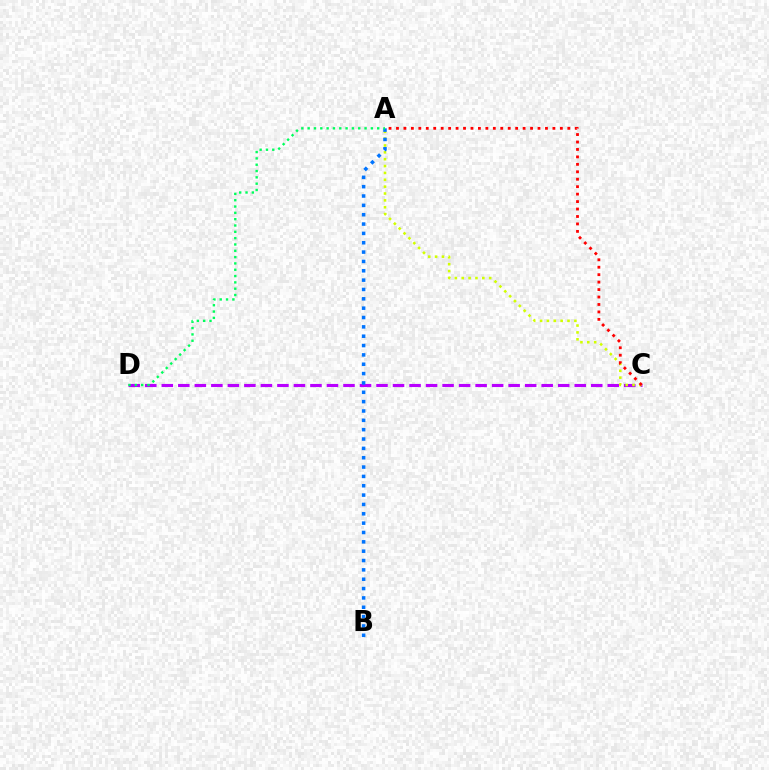{('C', 'D'): [{'color': '#b900ff', 'line_style': 'dashed', 'thickness': 2.24}], ('A', 'C'): [{'color': '#d1ff00', 'line_style': 'dotted', 'thickness': 1.86}, {'color': '#ff0000', 'line_style': 'dotted', 'thickness': 2.02}], ('A', 'B'): [{'color': '#0074ff', 'line_style': 'dotted', 'thickness': 2.54}], ('A', 'D'): [{'color': '#00ff5c', 'line_style': 'dotted', 'thickness': 1.72}]}